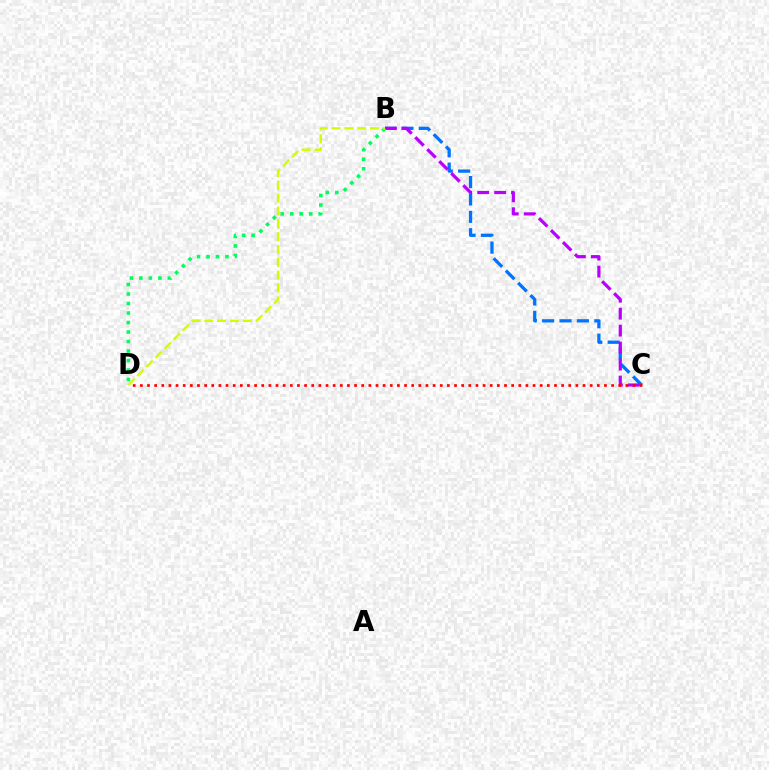{('B', 'C'): [{'color': '#0074ff', 'line_style': 'dashed', 'thickness': 2.36}, {'color': '#b900ff', 'line_style': 'dashed', 'thickness': 2.31}], ('C', 'D'): [{'color': '#ff0000', 'line_style': 'dotted', 'thickness': 1.94}], ('B', 'D'): [{'color': '#00ff5c', 'line_style': 'dotted', 'thickness': 2.58}, {'color': '#d1ff00', 'line_style': 'dashed', 'thickness': 1.74}]}